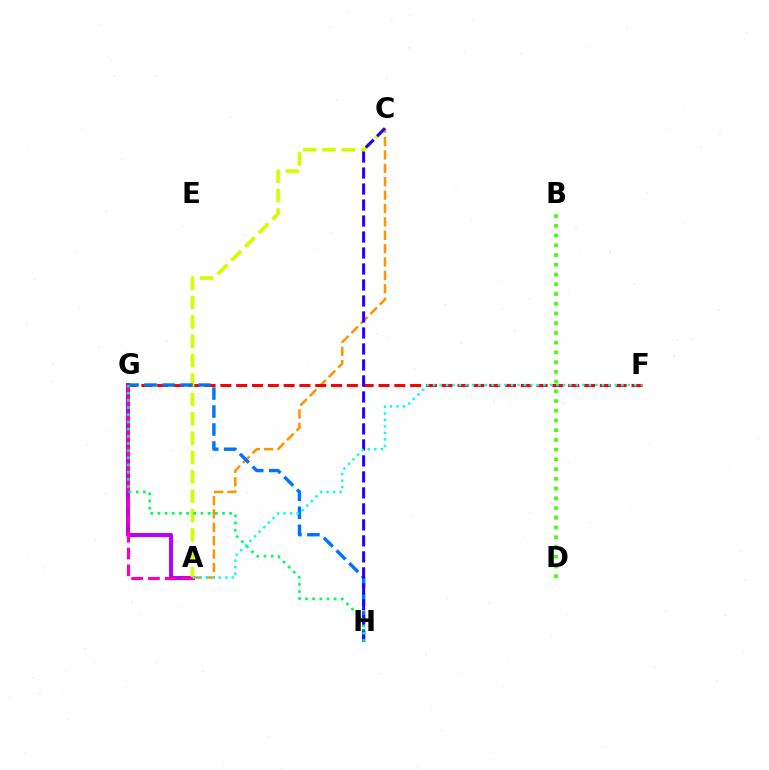{('A', 'C'): [{'color': '#ff9400', 'line_style': 'dashed', 'thickness': 1.82}, {'color': '#d1ff00', 'line_style': 'dashed', 'thickness': 2.63}], ('F', 'G'): [{'color': '#ff0000', 'line_style': 'dashed', 'thickness': 2.15}], ('B', 'D'): [{'color': '#3dff00', 'line_style': 'dotted', 'thickness': 2.64}], ('A', 'G'): [{'color': '#b900ff', 'line_style': 'solid', 'thickness': 2.87}, {'color': '#ff00ac', 'line_style': 'dashed', 'thickness': 2.29}], ('G', 'H'): [{'color': '#0074ff', 'line_style': 'dashed', 'thickness': 2.44}, {'color': '#00ff5c', 'line_style': 'dotted', 'thickness': 1.95}], ('C', 'H'): [{'color': '#2500ff', 'line_style': 'dashed', 'thickness': 2.17}], ('A', 'F'): [{'color': '#00fff6', 'line_style': 'dotted', 'thickness': 1.76}]}